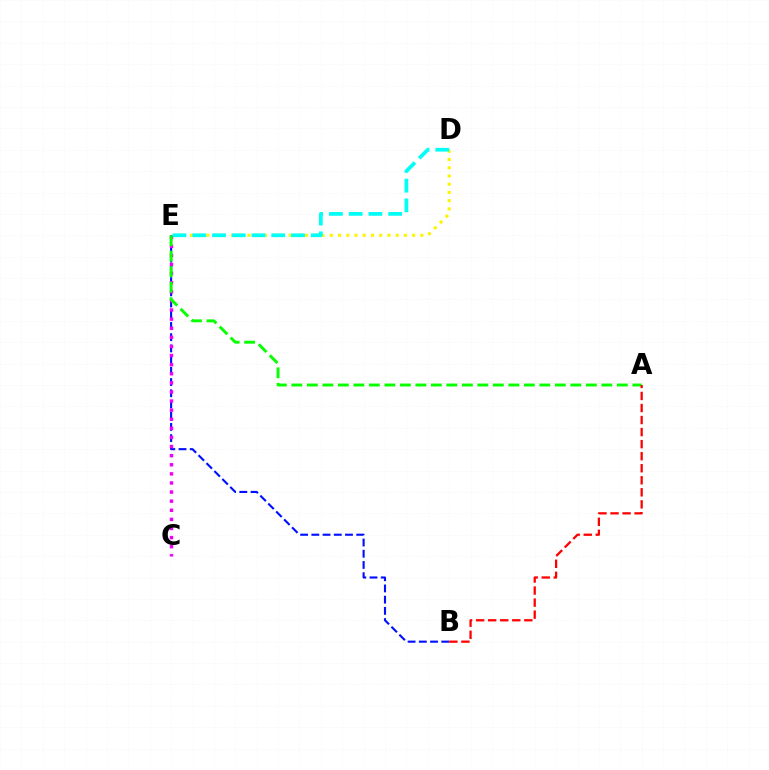{('B', 'E'): [{'color': '#0010ff', 'line_style': 'dashed', 'thickness': 1.52}], ('D', 'E'): [{'color': '#fcf500', 'line_style': 'dotted', 'thickness': 2.24}, {'color': '#00fff6', 'line_style': 'dashed', 'thickness': 2.68}], ('C', 'E'): [{'color': '#ee00ff', 'line_style': 'dotted', 'thickness': 2.47}], ('A', 'E'): [{'color': '#08ff00', 'line_style': 'dashed', 'thickness': 2.11}], ('A', 'B'): [{'color': '#ff0000', 'line_style': 'dashed', 'thickness': 1.64}]}